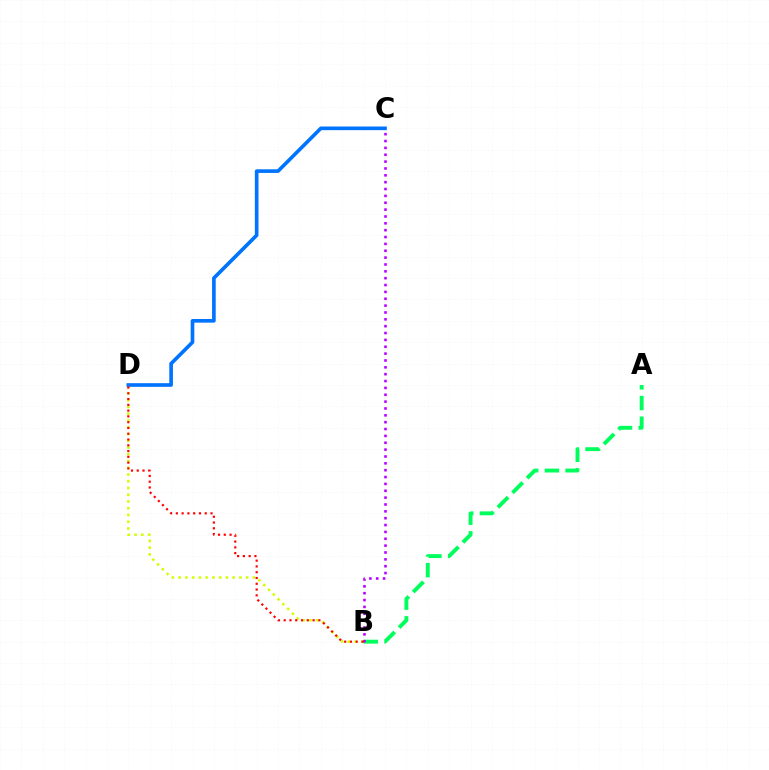{('B', 'D'): [{'color': '#d1ff00', 'line_style': 'dotted', 'thickness': 1.83}, {'color': '#ff0000', 'line_style': 'dotted', 'thickness': 1.57}], ('A', 'B'): [{'color': '#00ff5c', 'line_style': 'dashed', 'thickness': 2.81}], ('C', 'D'): [{'color': '#0074ff', 'line_style': 'solid', 'thickness': 2.63}], ('B', 'C'): [{'color': '#b900ff', 'line_style': 'dotted', 'thickness': 1.86}]}